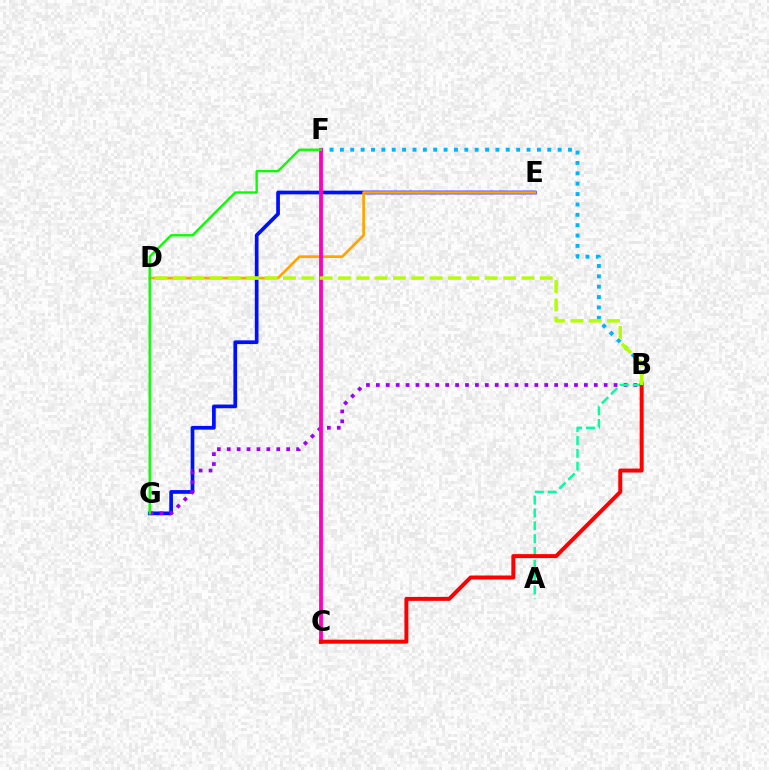{('E', 'G'): [{'color': '#0010ff', 'line_style': 'solid', 'thickness': 2.68}], ('B', 'F'): [{'color': '#00b5ff', 'line_style': 'dotted', 'thickness': 2.82}], ('D', 'E'): [{'color': '#ffa500', 'line_style': 'solid', 'thickness': 1.93}], ('B', 'G'): [{'color': '#9b00ff', 'line_style': 'dotted', 'thickness': 2.69}], ('C', 'F'): [{'color': '#ff00bd', 'line_style': 'solid', 'thickness': 2.74}], ('A', 'B'): [{'color': '#00ff9d', 'line_style': 'dashed', 'thickness': 1.74}], ('B', 'C'): [{'color': '#ff0000', 'line_style': 'solid', 'thickness': 2.86}], ('B', 'D'): [{'color': '#b3ff00', 'line_style': 'dashed', 'thickness': 2.49}], ('F', 'G'): [{'color': '#08ff00', 'line_style': 'solid', 'thickness': 1.7}]}